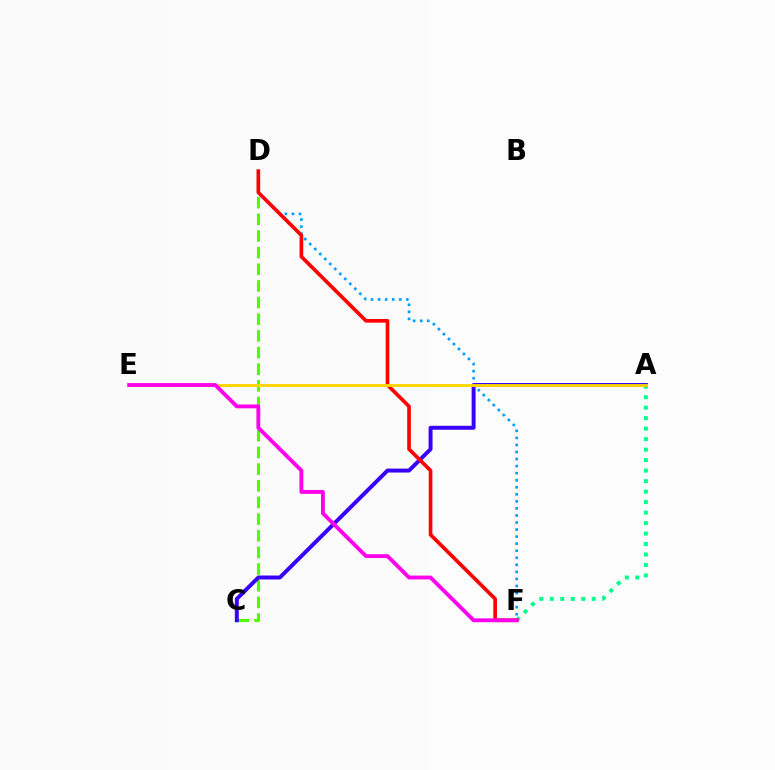{('D', 'F'): [{'color': '#009eff', 'line_style': 'dotted', 'thickness': 1.92}, {'color': '#ff0000', 'line_style': 'solid', 'thickness': 2.63}], ('C', 'D'): [{'color': '#4fff00', 'line_style': 'dashed', 'thickness': 2.26}], ('A', 'F'): [{'color': '#00ff86', 'line_style': 'dotted', 'thickness': 2.85}], ('A', 'C'): [{'color': '#3700ff', 'line_style': 'solid', 'thickness': 2.84}], ('A', 'E'): [{'color': '#ffd500', 'line_style': 'solid', 'thickness': 2.06}], ('E', 'F'): [{'color': '#ff00ed', 'line_style': 'solid', 'thickness': 2.77}]}